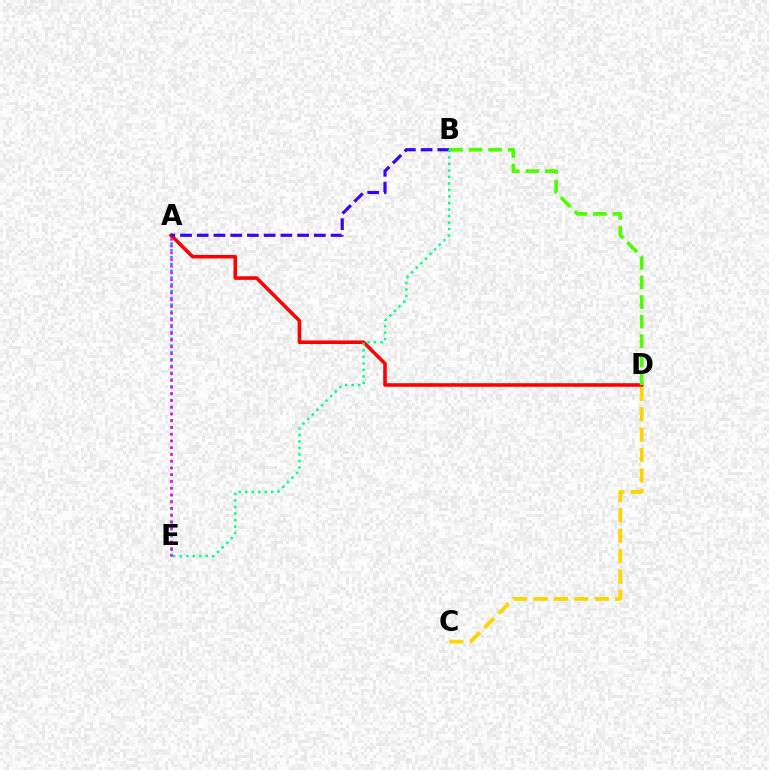{('A', 'E'): [{'color': '#009eff', 'line_style': 'dotted', 'thickness': 1.85}, {'color': '#ff00ed', 'line_style': 'dotted', 'thickness': 1.83}], ('C', 'D'): [{'color': '#ffd500', 'line_style': 'dashed', 'thickness': 2.77}], ('A', 'D'): [{'color': '#ff0000', 'line_style': 'solid', 'thickness': 2.58}], ('A', 'B'): [{'color': '#3700ff', 'line_style': 'dashed', 'thickness': 2.27}], ('B', 'D'): [{'color': '#4fff00', 'line_style': 'dashed', 'thickness': 2.66}], ('B', 'E'): [{'color': '#00ff86', 'line_style': 'dotted', 'thickness': 1.77}]}